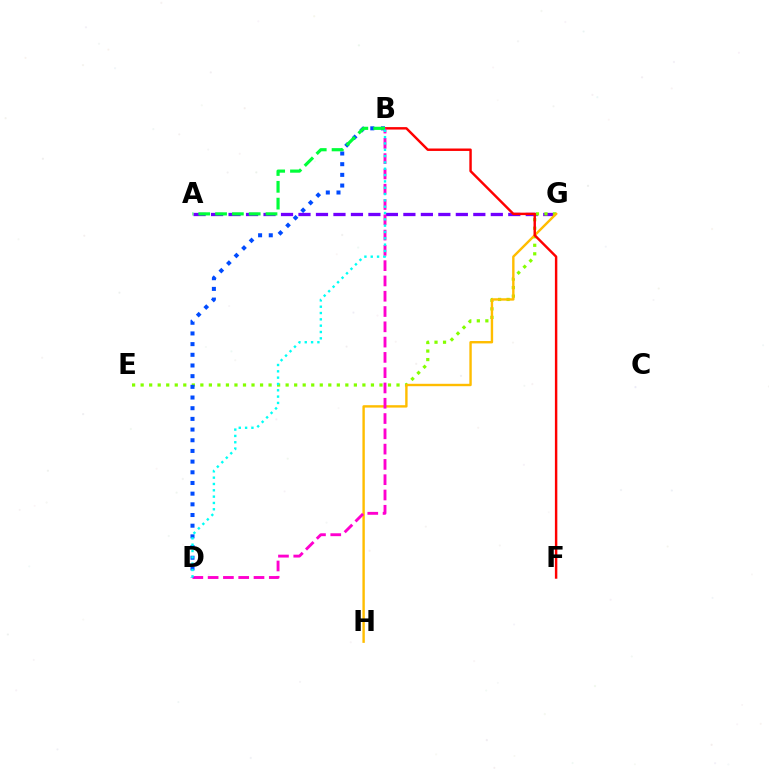{('A', 'G'): [{'color': '#7200ff', 'line_style': 'dashed', 'thickness': 2.37}], ('E', 'G'): [{'color': '#84ff00', 'line_style': 'dotted', 'thickness': 2.32}], ('G', 'H'): [{'color': '#ffbd00', 'line_style': 'solid', 'thickness': 1.73}], ('B', 'F'): [{'color': '#ff0000', 'line_style': 'solid', 'thickness': 1.76}], ('B', 'D'): [{'color': '#ff00cf', 'line_style': 'dashed', 'thickness': 2.08}, {'color': '#004bff', 'line_style': 'dotted', 'thickness': 2.9}, {'color': '#00fff6', 'line_style': 'dotted', 'thickness': 1.72}], ('A', 'B'): [{'color': '#00ff39', 'line_style': 'dashed', 'thickness': 2.28}]}